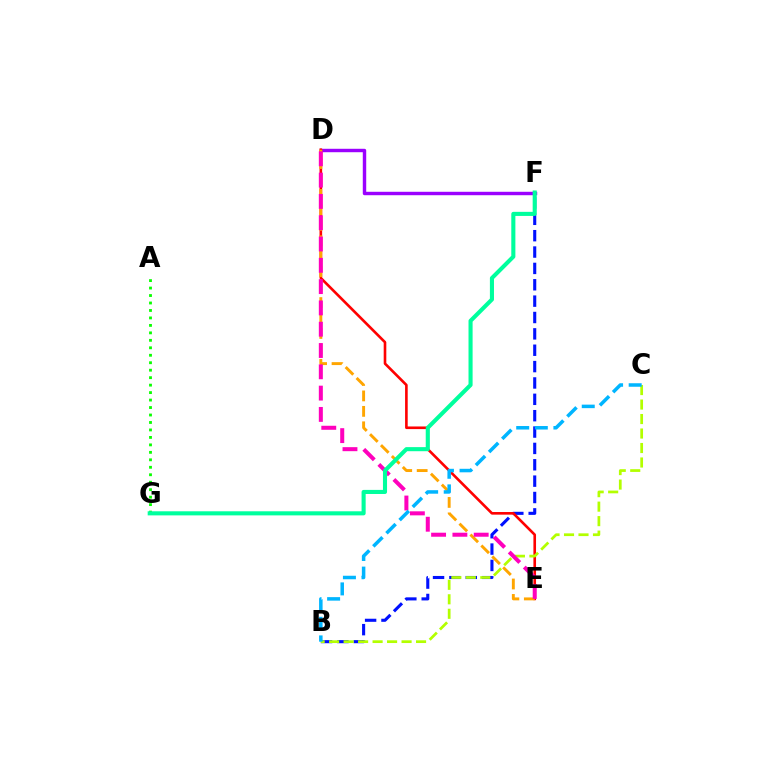{('D', 'F'): [{'color': '#9b00ff', 'line_style': 'solid', 'thickness': 2.47}], ('A', 'G'): [{'color': '#08ff00', 'line_style': 'dotted', 'thickness': 2.03}], ('B', 'F'): [{'color': '#0010ff', 'line_style': 'dashed', 'thickness': 2.22}], ('D', 'E'): [{'color': '#ff0000', 'line_style': 'solid', 'thickness': 1.89}, {'color': '#ffa500', 'line_style': 'dashed', 'thickness': 2.1}, {'color': '#ff00bd', 'line_style': 'dashed', 'thickness': 2.89}], ('B', 'C'): [{'color': '#b3ff00', 'line_style': 'dashed', 'thickness': 1.97}, {'color': '#00b5ff', 'line_style': 'dashed', 'thickness': 2.53}], ('F', 'G'): [{'color': '#00ff9d', 'line_style': 'solid', 'thickness': 2.94}]}